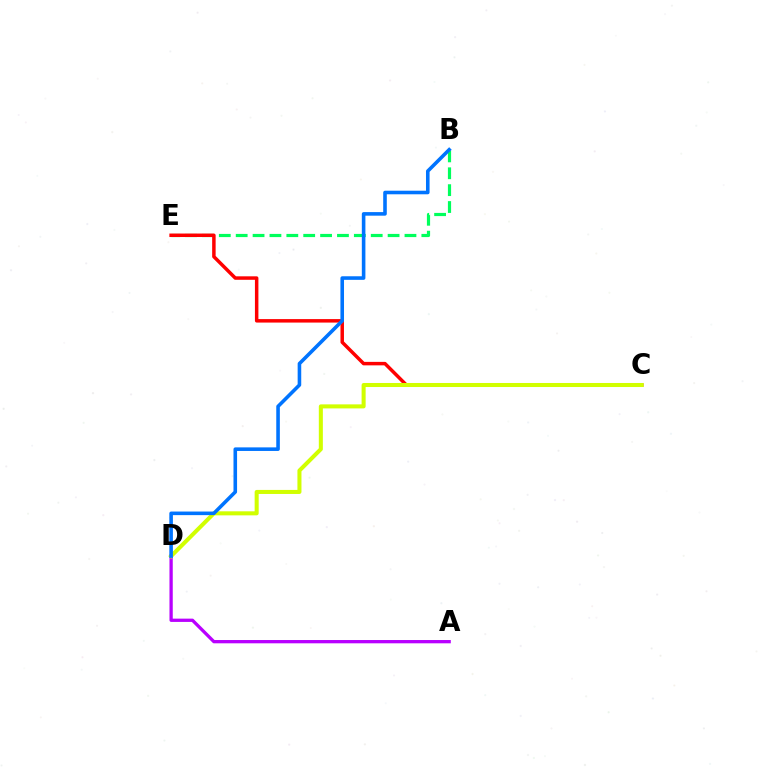{('B', 'E'): [{'color': '#00ff5c', 'line_style': 'dashed', 'thickness': 2.29}], ('C', 'E'): [{'color': '#ff0000', 'line_style': 'solid', 'thickness': 2.51}], ('A', 'D'): [{'color': '#b900ff', 'line_style': 'solid', 'thickness': 2.36}], ('C', 'D'): [{'color': '#d1ff00', 'line_style': 'solid', 'thickness': 2.91}], ('B', 'D'): [{'color': '#0074ff', 'line_style': 'solid', 'thickness': 2.58}]}